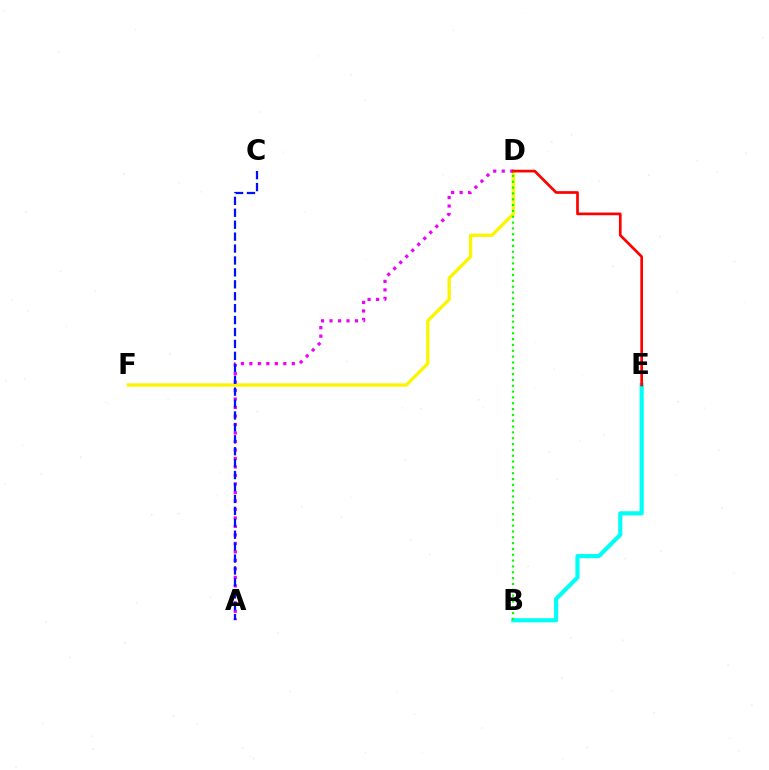{('D', 'F'): [{'color': '#fcf500', 'line_style': 'solid', 'thickness': 2.37}], ('A', 'D'): [{'color': '#ee00ff', 'line_style': 'dotted', 'thickness': 2.31}], ('B', 'E'): [{'color': '#00fff6', 'line_style': 'solid', 'thickness': 2.99}], ('D', 'E'): [{'color': '#ff0000', 'line_style': 'solid', 'thickness': 1.94}], ('A', 'C'): [{'color': '#0010ff', 'line_style': 'dashed', 'thickness': 1.62}], ('B', 'D'): [{'color': '#08ff00', 'line_style': 'dotted', 'thickness': 1.58}]}